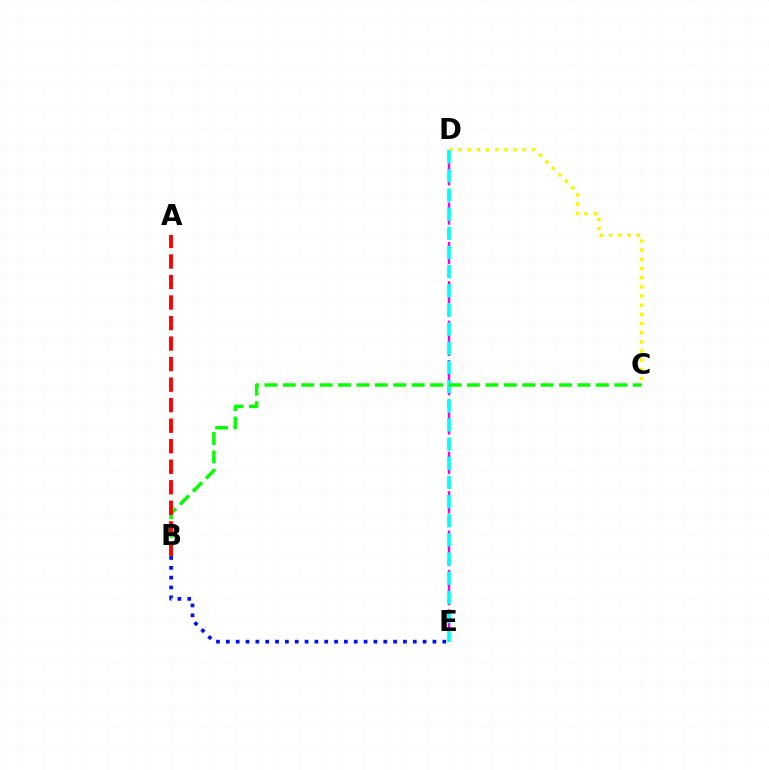{('D', 'E'): [{'color': '#ee00ff', 'line_style': 'dashed', 'thickness': 1.78}, {'color': '#00fff6', 'line_style': 'dashed', 'thickness': 2.6}], ('C', 'D'): [{'color': '#fcf500', 'line_style': 'dotted', 'thickness': 2.49}], ('B', 'C'): [{'color': '#08ff00', 'line_style': 'dashed', 'thickness': 2.5}], ('A', 'B'): [{'color': '#ff0000', 'line_style': 'dashed', 'thickness': 2.79}], ('B', 'E'): [{'color': '#0010ff', 'line_style': 'dotted', 'thickness': 2.67}]}